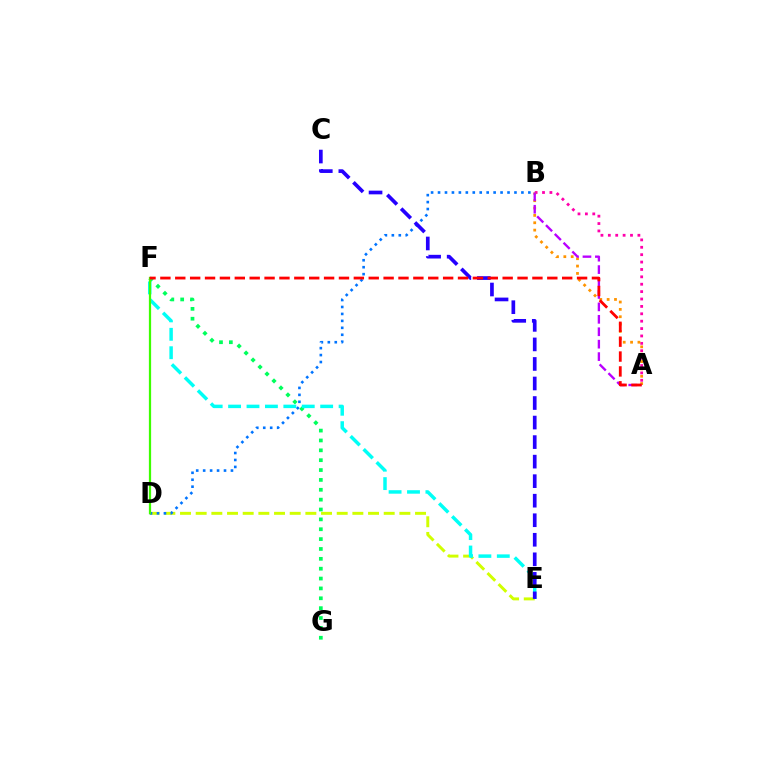{('A', 'B'): [{'color': '#ff00ac', 'line_style': 'dotted', 'thickness': 2.01}, {'color': '#ff9400', 'line_style': 'dotted', 'thickness': 2.0}, {'color': '#b900ff', 'line_style': 'dashed', 'thickness': 1.69}], ('F', 'G'): [{'color': '#00ff5c', 'line_style': 'dotted', 'thickness': 2.68}], ('D', 'E'): [{'color': '#d1ff00', 'line_style': 'dashed', 'thickness': 2.13}], ('E', 'F'): [{'color': '#00fff6', 'line_style': 'dashed', 'thickness': 2.5}], ('B', 'D'): [{'color': '#0074ff', 'line_style': 'dotted', 'thickness': 1.89}], ('D', 'F'): [{'color': '#3dff00', 'line_style': 'solid', 'thickness': 1.61}], ('C', 'E'): [{'color': '#2500ff', 'line_style': 'dashed', 'thickness': 2.65}], ('A', 'F'): [{'color': '#ff0000', 'line_style': 'dashed', 'thickness': 2.02}]}